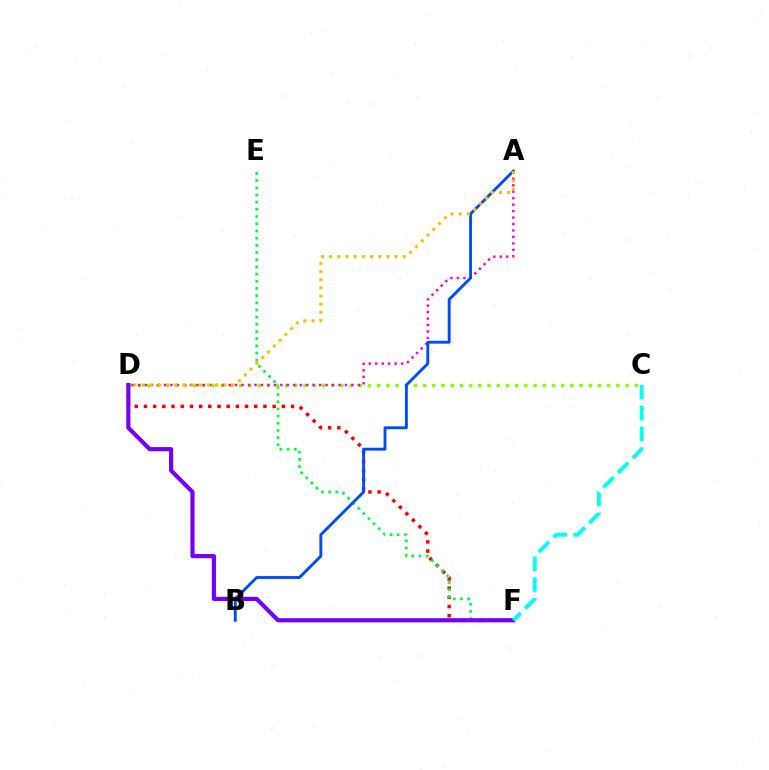{('D', 'F'): [{'color': '#ff0000', 'line_style': 'dotted', 'thickness': 2.5}, {'color': '#7200ff', 'line_style': 'solid', 'thickness': 3.0}], ('E', 'F'): [{'color': '#00ff39', 'line_style': 'dotted', 'thickness': 1.95}], ('C', 'D'): [{'color': '#84ff00', 'line_style': 'dotted', 'thickness': 2.5}], ('A', 'D'): [{'color': '#ff00cf', 'line_style': 'dotted', 'thickness': 1.76}, {'color': '#ffbd00', 'line_style': 'dotted', 'thickness': 2.22}], ('C', 'F'): [{'color': '#00fff6', 'line_style': 'dashed', 'thickness': 2.82}], ('A', 'B'): [{'color': '#004bff', 'line_style': 'solid', 'thickness': 2.08}]}